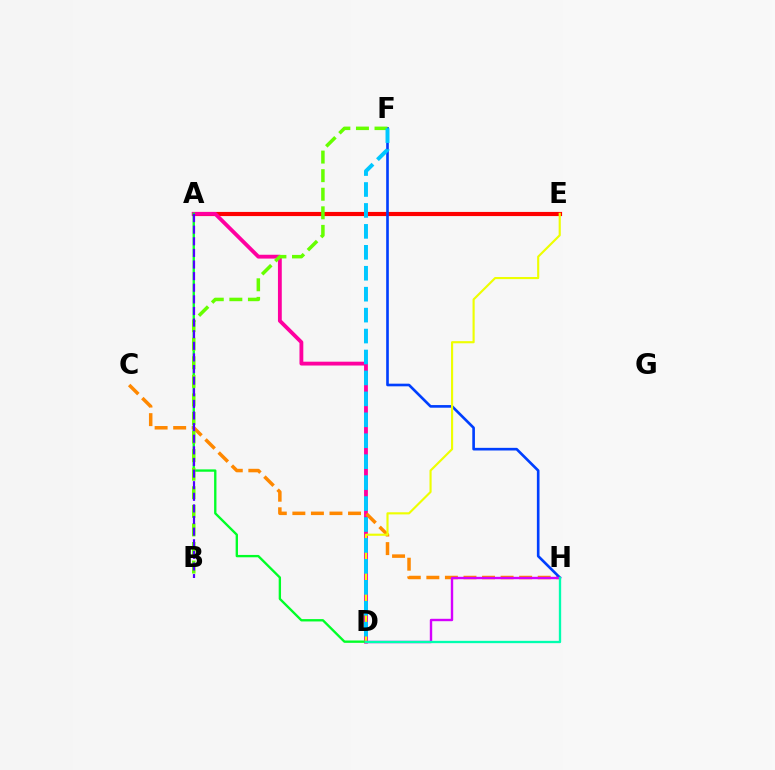{('A', 'E'): [{'color': '#ff0000', 'line_style': 'solid', 'thickness': 2.99}], ('A', 'D'): [{'color': '#ff00a0', 'line_style': 'solid', 'thickness': 2.76}, {'color': '#00ff27', 'line_style': 'solid', 'thickness': 1.69}], ('C', 'H'): [{'color': '#ff8800', 'line_style': 'dashed', 'thickness': 2.52}], ('F', 'H'): [{'color': '#003fff', 'line_style': 'solid', 'thickness': 1.9}], ('D', 'E'): [{'color': '#eeff00', 'line_style': 'solid', 'thickness': 1.54}], ('D', 'H'): [{'color': '#d600ff', 'line_style': 'solid', 'thickness': 1.73}, {'color': '#00ffaf', 'line_style': 'solid', 'thickness': 1.68}], ('B', 'F'): [{'color': '#66ff00', 'line_style': 'dashed', 'thickness': 2.52}], ('D', 'F'): [{'color': '#00c7ff', 'line_style': 'dashed', 'thickness': 2.84}], ('A', 'B'): [{'color': '#4f00ff', 'line_style': 'dashed', 'thickness': 1.58}]}